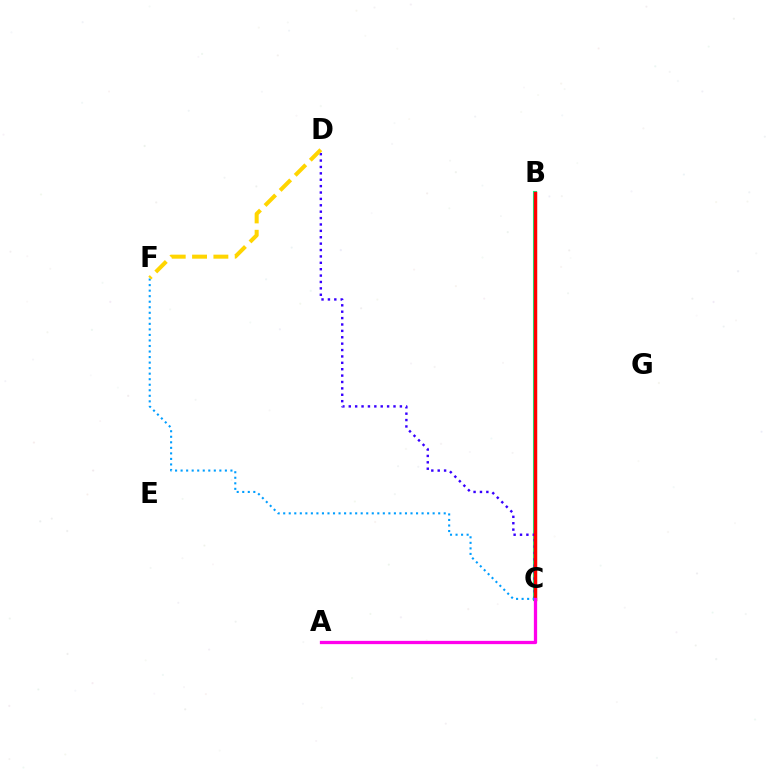{('B', 'C'): [{'color': '#4fff00', 'line_style': 'dotted', 'thickness': 2.62}, {'color': '#00ff86', 'line_style': 'solid', 'thickness': 2.96}, {'color': '#ff0000', 'line_style': 'solid', 'thickness': 2.48}], ('C', 'D'): [{'color': '#3700ff', 'line_style': 'dotted', 'thickness': 1.74}], ('C', 'F'): [{'color': '#009eff', 'line_style': 'dotted', 'thickness': 1.5}], ('A', 'C'): [{'color': '#ff00ed', 'line_style': 'solid', 'thickness': 2.36}], ('D', 'F'): [{'color': '#ffd500', 'line_style': 'dashed', 'thickness': 2.9}]}